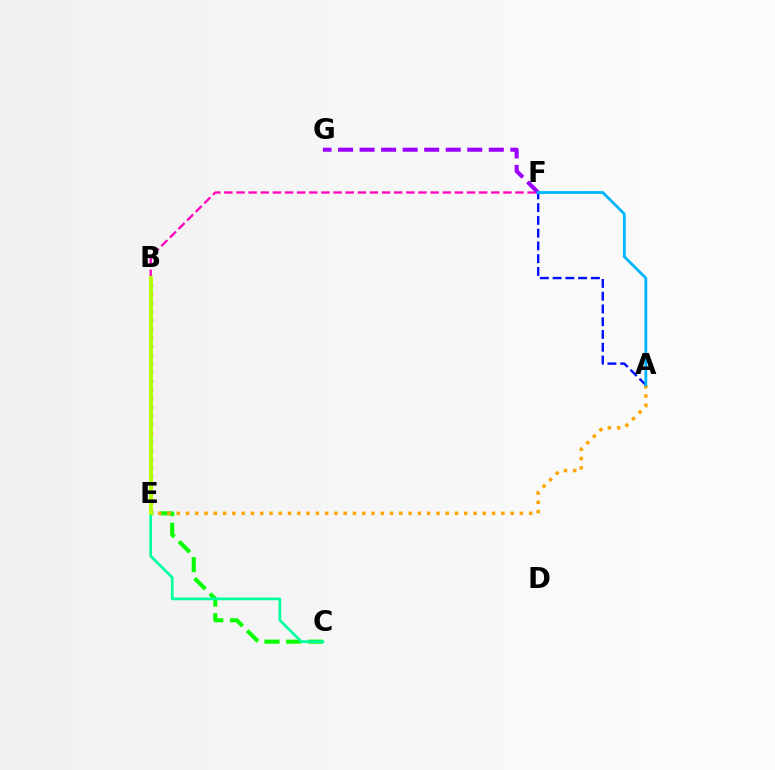{('B', 'F'): [{'color': '#ff00bd', 'line_style': 'dashed', 'thickness': 1.65}], ('C', 'E'): [{'color': '#08ff00', 'line_style': 'dashed', 'thickness': 2.95}, {'color': '#00ff9d', 'line_style': 'solid', 'thickness': 1.94}], ('A', 'E'): [{'color': '#ffa500', 'line_style': 'dotted', 'thickness': 2.52}], ('F', 'G'): [{'color': '#9b00ff', 'line_style': 'dashed', 'thickness': 2.93}], ('B', 'E'): [{'color': '#ff0000', 'line_style': 'dotted', 'thickness': 2.36}, {'color': '#b3ff00', 'line_style': 'solid', 'thickness': 2.82}], ('A', 'F'): [{'color': '#0010ff', 'line_style': 'dashed', 'thickness': 1.73}, {'color': '#00b5ff', 'line_style': 'solid', 'thickness': 2.03}]}